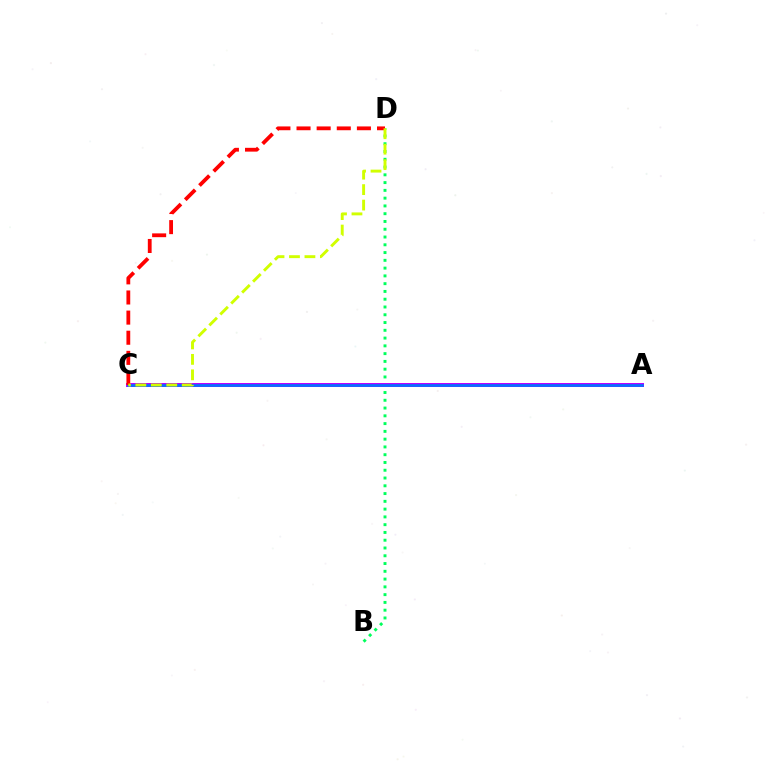{('B', 'D'): [{'color': '#00ff5c', 'line_style': 'dotted', 'thickness': 2.11}], ('A', 'C'): [{'color': '#b900ff', 'line_style': 'solid', 'thickness': 2.88}, {'color': '#0074ff', 'line_style': 'solid', 'thickness': 1.87}], ('C', 'D'): [{'color': '#ff0000', 'line_style': 'dashed', 'thickness': 2.73}, {'color': '#d1ff00', 'line_style': 'dashed', 'thickness': 2.1}]}